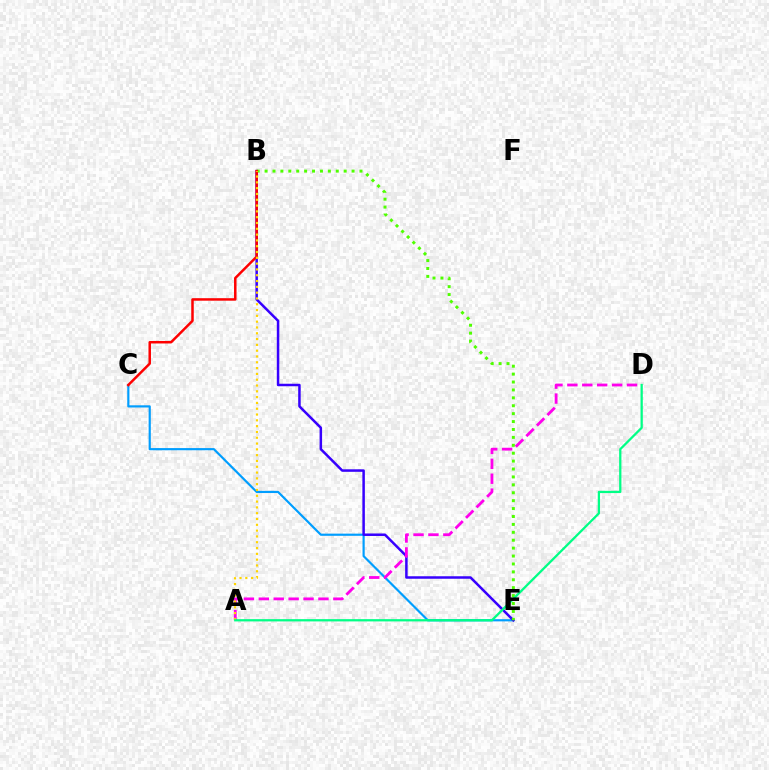{('C', 'E'): [{'color': '#009eff', 'line_style': 'solid', 'thickness': 1.57}], ('B', 'E'): [{'color': '#3700ff', 'line_style': 'solid', 'thickness': 1.8}, {'color': '#4fff00', 'line_style': 'dotted', 'thickness': 2.15}], ('A', 'D'): [{'color': '#ff00ed', 'line_style': 'dashed', 'thickness': 2.03}, {'color': '#00ff86', 'line_style': 'solid', 'thickness': 1.63}], ('B', 'C'): [{'color': '#ff0000', 'line_style': 'solid', 'thickness': 1.8}], ('A', 'B'): [{'color': '#ffd500', 'line_style': 'dotted', 'thickness': 1.58}]}